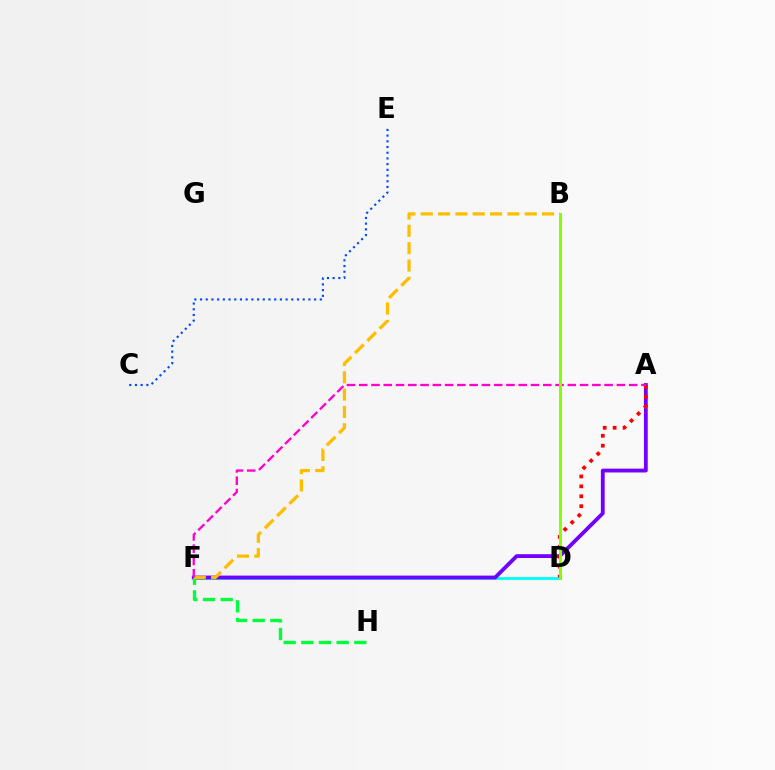{('D', 'F'): [{'color': '#00fff6', 'line_style': 'solid', 'thickness': 2.03}], ('A', 'F'): [{'color': '#7200ff', 'line_style': 'solid', 'thickness': 2.75}, {'color': '#ff00cf', 'line_style': 'dashed', 'thickness': 1.67}], ('F', 'H'): [{'color': '#00ff39', 'line_style': 'dashed', 'thickness': 2.4}], ('A', 'D'): [{'color': '#ff0000', 'line_style': 'dotted', 'thickness': 2.7}], ('C', 'E'): [{'color': '#004bff', 'line_style': 'dotted', 'thickness': 1.55}], ('B', 'F'): [{'color': '#ffbd00', 'line_style': 'dashed', 'thickness': 2.35}], ('B', 'D'): [{'color': '#84ff00', 'line_style': 'solid', 'thickness': 2.13}]}